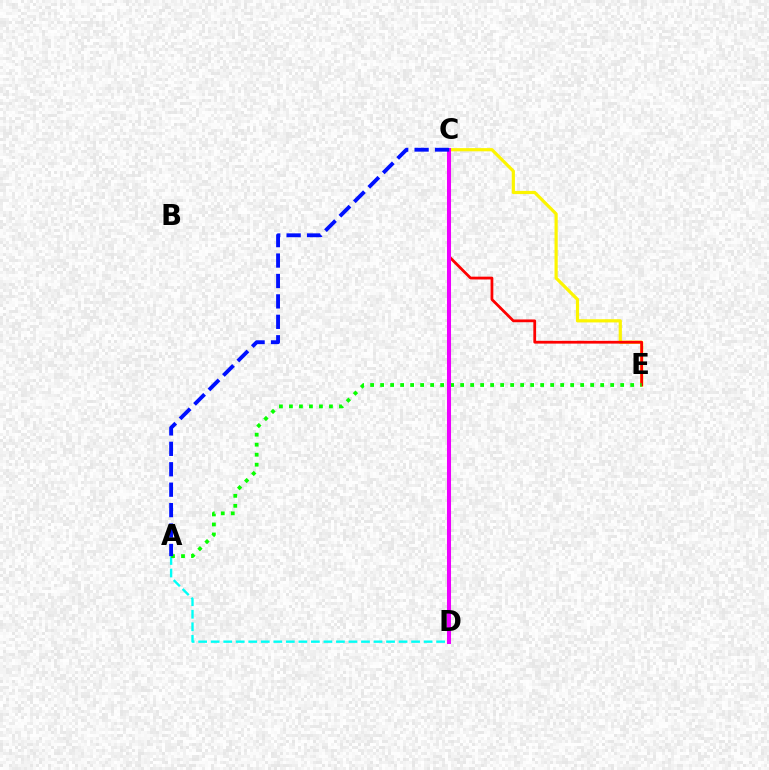{('C', 'E'): [{'color': '#fcf500', 'line_style': 'solid', 'thickness': 2.3}, {'color': '#ff0000', 'line_style': 'solid', 'thickness': 1.99}], ('A', 'D'): [{'color': '#00fff6', 'line_style': 'dashed', 'thickness': 1.7}], ('A', 'E'): [{'color': '#08ff00', 'line_style': 'dotted', 'thickness': 2.72}], ('C', 'D'): [{'color': '#ee00ff', 'line_style': 'solid', 'thickness': 2.91}], ('A', 'C'): [{'color': '#0010ff', 'line_style': 'dashed', 'thickness': 2.77}]}